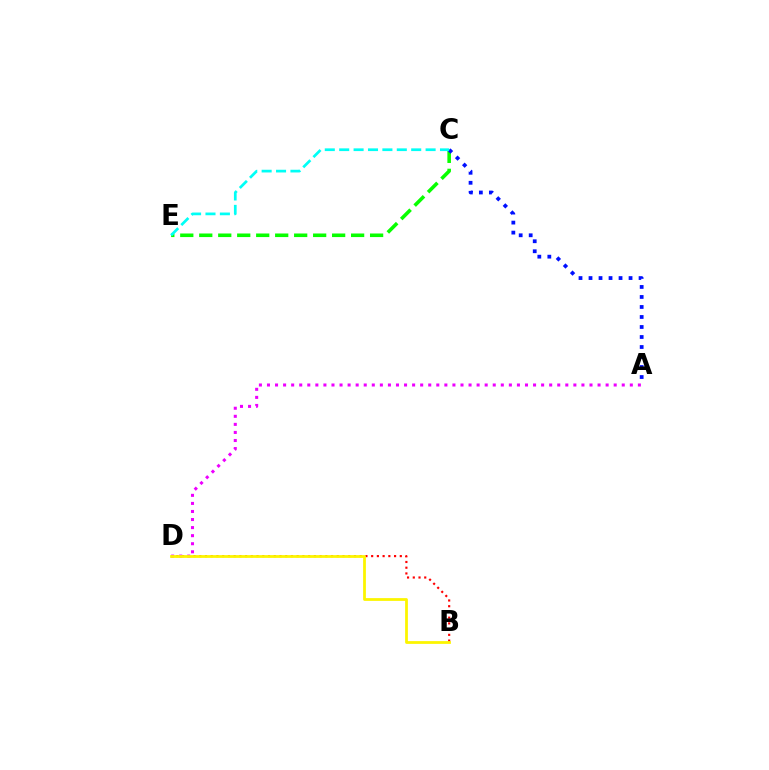{('B', 'D'): [{'color': '#ff0000', 'line_style': 'dotted', 'thickness': 1.56}, {'color': '#fcf500', 'line_style': 'solid', 'thickness': 1.99}], ('C', 'E'): [{'color': '#08ff00', 'line_style': 'dashed', 'thickness': 2.58}, {'color': '#00fff6', 'line_style': 'dashed', 'thickness': 1.96}], ('A', 'D'): [{'color': '#ee00ff', 'line_style': 'dotted', 'thickness': 2.19}], ('A', 'C'): [{'color': '#0010ff', 'line_style': 'dotted', 'thickness': 2.72}]}